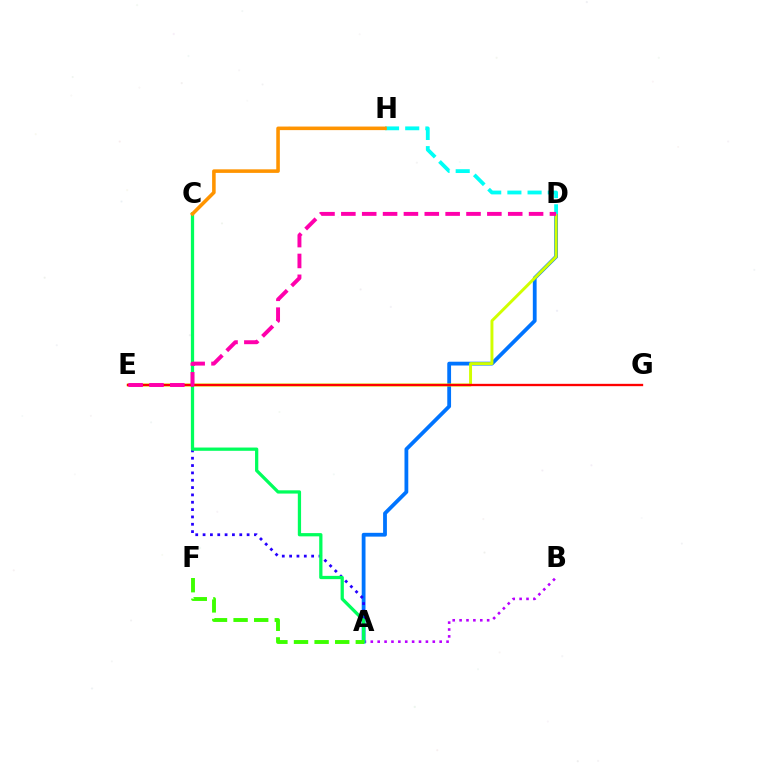{('A', 'B'): [{'color': '#b900ff', 'line_style': 'dotted', 'thickness': 1.87}], ('A', 'D'): [{'color': '#0074ff', 'line_style': 'solid', 'thickness': 2.73}], ('D', 'E'): [{'color': '#d1ff00', 'line_style': 'solid', 'thickness': 2.11}, {'color': '#ff00ac', 'line_style': 'dashed', 'thickness': 2.83}], ('A', 'C'): [{'color': '#2500ff', 'line_style': 'dotted', 'thickness': 1.99}, {'color': '#00ff5c', 'line_style': 'solid', 'thickness': 2.35}], ('D', 'H'): [{'color': '#00fff6', 'line_style': 'dashed', 'thickness': 2.74}], ('C', 'H'): [{'color': '#ff9400', 'line_style': 'solid', 'thickness': 2.57}], ('E', 'G'): [{'color': '#ff0000', 'line_style': 'solid', 'thickness': 1.68}], ('A', 'F'): [{'color': '#3dff00', 'line_style': 'dashed', 'thickness': 2.8}]}